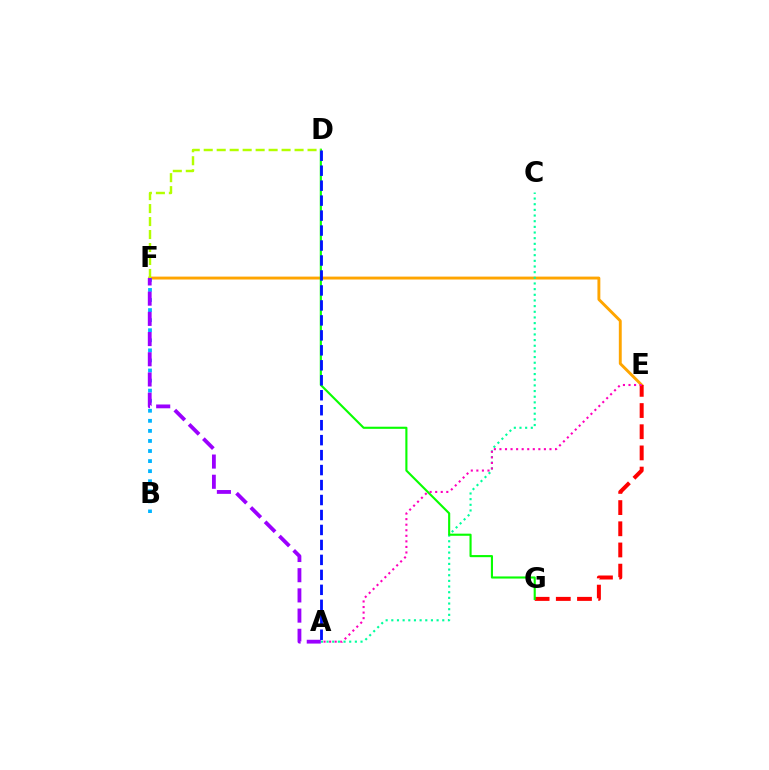{('E', 'F'): [{'color': '#ffa500', 'line_style': 'solid', 'thickness': 2.09}], ('E', 'G'): [{'color': '#ff0000', 'line_style': 'dashed', 'thickness': 2.88}], ('B', 'F'): [{'color': '#00b5ff', 'line_style': 'dotted', 'thickness': 2.73}], ('A', 'C'): [{'color': '#00ff9d', 'line_style': 'dotted', 'thickness': 1.54}], ('A', 'F'): [{'color': '#9b00ff', 'line_style': 'dashed', 'thickness': 2.74}], ('D', 'G'): [{'color': '#08ff00', 'line_style': 'solid', 'thickness': 1.53}], ('A', 'E'): [{'color': '#ff00bd', 'line_style': 'dotted', 'thickness': 1.51}], ('D', 'F'): [{'color': '#b3ff00', 'line_style': 'dashed', 'thickness': 1.76}], ('A', 'D'): [{'color': '#0010ff', 'line_style': 'dashed', 'thickness': 2.03}]}